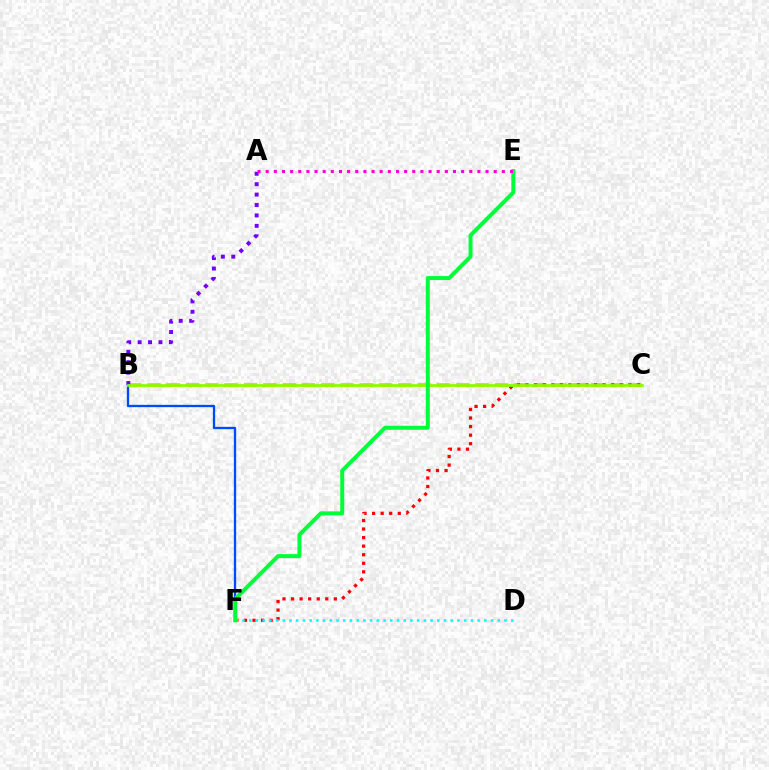{('B', 'C'): [{'color': '#ffbd00', 'line_style': 'dashed', 'thickness': 2.62}, {'color': '#84ff00', 'line_style': 'solid', 'thickness': 1.96}], ('C', 'F'): [{'color': '#ff0000', 'line_style': 'dotted', 'thickness': 2.33}], ('A', 'B'): [{'color': '#7200ff', 'line_style': 'dotted', 'thickness': 2.83}], ('D', 'F'): [{'color': '#00fff6', 'line_style': 'dotted', 'thickness': 1.83}], ('B', 'F'): [{'color': '#004bff', 'line_style': 'solid', 'thickness': 1.66}], ('E', 'F'): [{'color': '#00ff39', 'line_style': 'solid', 'thickness': 2.86}], ('A', 'E'): [{'color': '#ff00cf', 'line_style': 'dotted', 'thickness': 2.21}]}